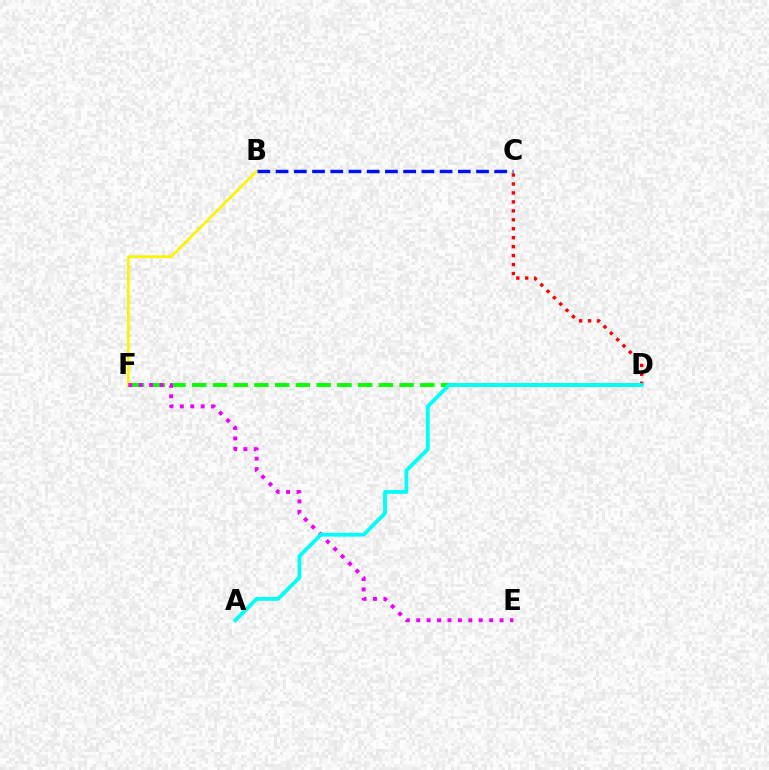{('B', 'F'): [{'color': '#fcf500', 'line_style': 'solid', 'thickness': 1.97}], ('D', 'F'): [{'color': '#08ff00', 'line_style': 'dashed', 'thickness': 2.82}], ('E', 'F'): [{'color': '#ee00ff', 'line_style': 'dotted', 'thickness': 2.83}], ('C', 'D'): [{'color': '#ff0000', 'line_style': 'dotted', 'thickness': 2.43}], ('B', 'C'): [{'color': '#0010ff', 'line_style': 'dashed', 'thickness': 2.48}], ('A', 'D'): [{'color': '#00fff6', 'line_style': 'solid', 'thickness': 2.74}]}